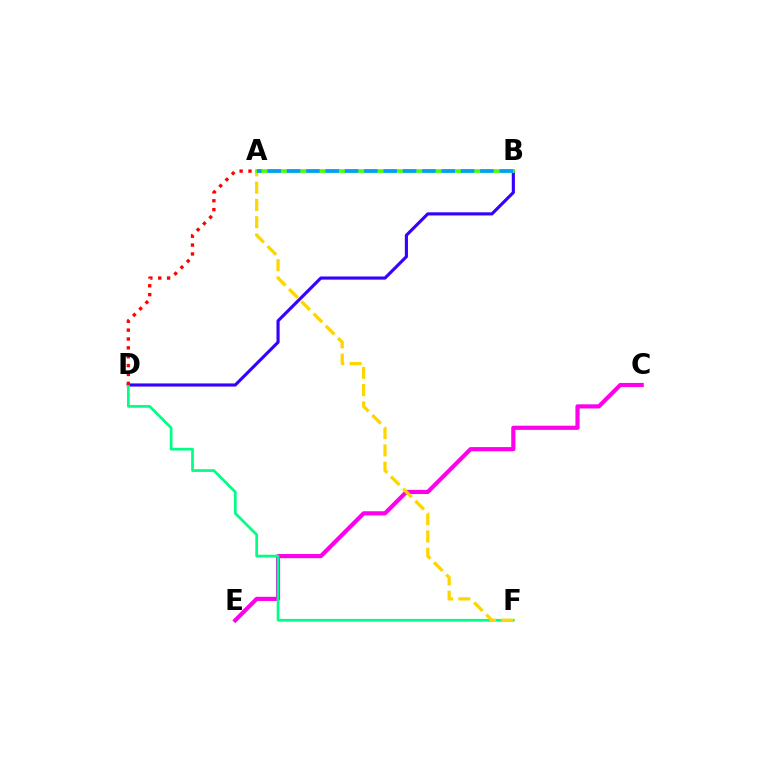{('B', 'D'): [{'color': '#3700ff', 'line_style': 'solid', 'thickness': 2.26}], ('C', 'E'): [{'color': '#ff00ed', 'line_style': 'solid', 'thickness': 2.99}], ('D', 'F'): [{'color': '#00ff86', 'line_style': 'solid', 'thickness': 1.96}], ('A', 'F'): [{'color': '#ffd500', 'line_style': 'dashed', 'thickness': 2.35}], ('A', 'B'): [{'color': '#4fff00', 'line_style': 'solid', 'thickness': 2.62}, {'color': '#009eff', 'line_style': 'dashed', 'thickness': 2.63}], ('A', 'D'): [{'color': '#ff0000', 'line_style': 'dotted', 'thickness': 2.41}]}